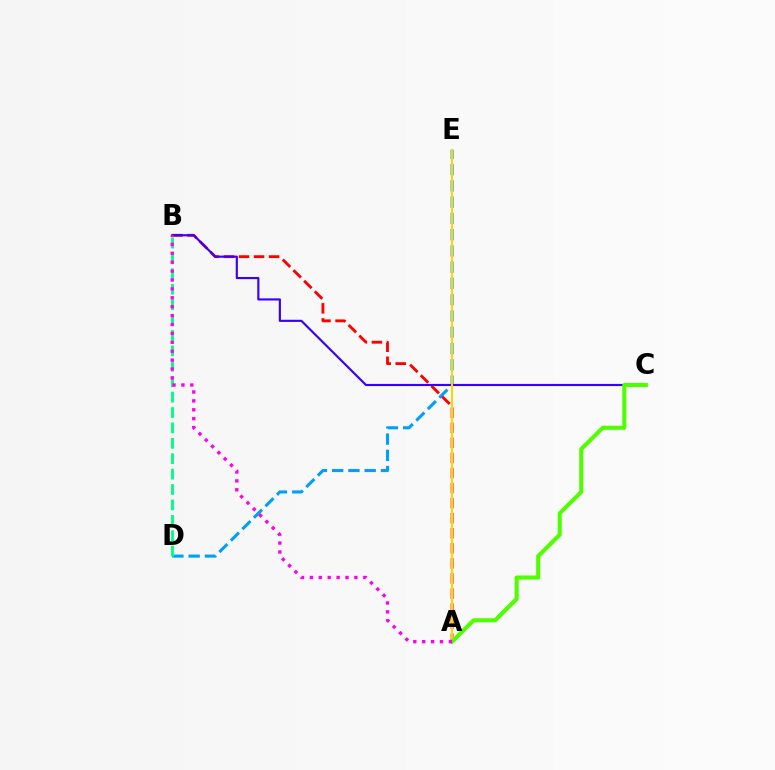{('D', 'E'): [{'color': '#009eff', 'line_style': 'dashed', 'thickness': 2.21}], ('A', 'B'): [{'color': '#ff0000', 'line_style': 'dashed', 'thickness': 2.05}, {'color': '#ff00ed', 'line_style': 'dotted', 'thickness': 2.42}], ('B', 'C'): [{'color': '#3700ff', 'line_style': 'solid', 'thickness': 1.55}], ('A', 'E'): [{'color': '#ffd500', 'line_style': 'solid', 'thickness': 1.5}], ('A', 'C'): [{'color': '#4fff00', 'line_style': 'solid', 'thickness': 2.92}], ('B', 'D'): [{'color': '#00ff86', 'line_style': 'dashed', 'thickness': 2.09}]}